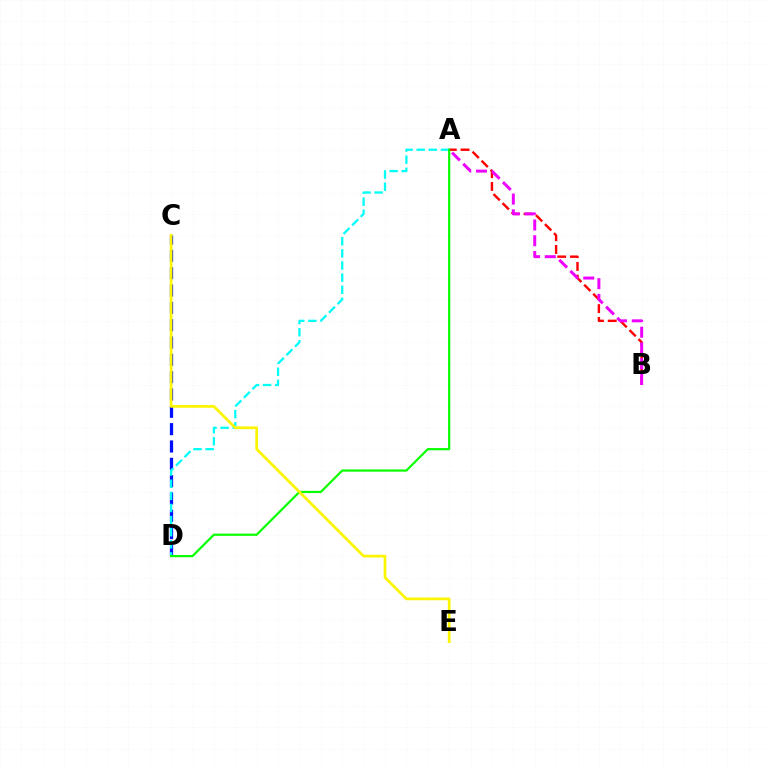{('A', 'B'): [{'color': '#ff0000', 'line_style': 'dashed', 'thickness': 1.73}, {'color': '#ee00ff', 'line_style': 'dashed', 'thickness': 2.14}], ('C', 'D'): [{'color': '#0010ff', 'line_style': 'dashed', 'thickness': 2.35}], ('A', 'D'): [{'color': '#00fff6', 'line_style': 'dashed', 'thickness': 1.65}, {'color': '#08ff00', 'line_style': 'solid', 'thickness': 1.59}], ('C', 'E'): [{'color': '#fcf500', 'line_style': 'solid', 'thickness': 1.95}]}